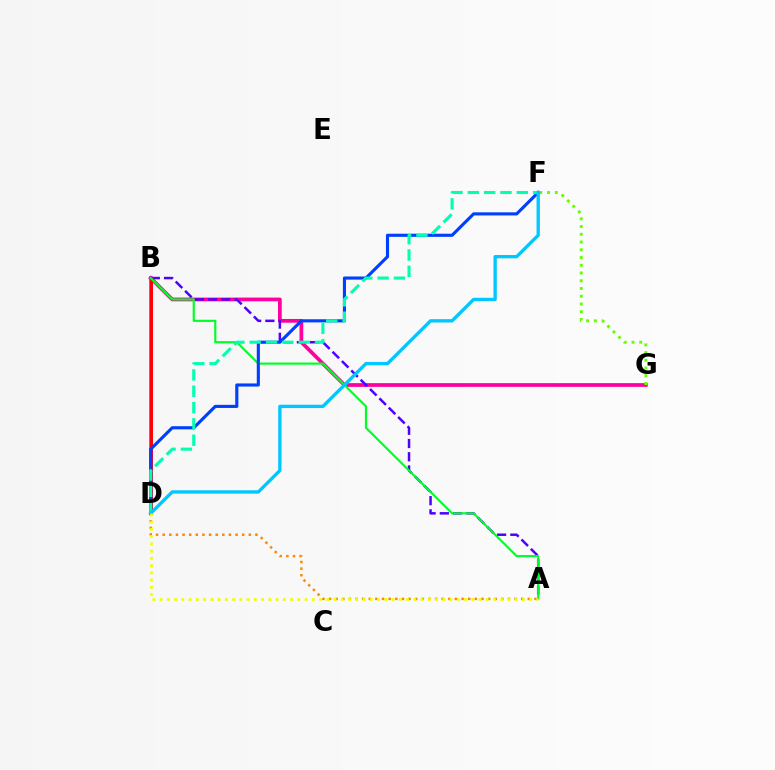{('A', 'D'): [{'color': '#ff8800', 'line_style': 'dotted', 'thickness': 1.8}, {'color': '#eeff00', 'line_style': 'dotted', 'thickness': 1.97}], ('B', 'G'): [{'color': '#ff00a0', 'line_style': 'solid', 'thickness': 2.69}], ('B', 'D'): [{'color': '#d600ff', 'line_style': 'solid', 'thickness': 2.54}, {'color': '#ff0000', 'line_style': 'solid', 'thickness': 2.08}], ('A', 'B'): [{'color': '#4f00ff', 'line_style': 'dashed', 'thickness': 1.8}, {'color': '#00ff27', 'line_style': 'solid', 'thickness': 1.56}], ('F', 'G'): [{'color': '#66ff00', 'line_style': 'dotted', 'thickness': 2.1}], ('D', 'F'): [{'color': '#003fff', 'line_style': 'solid', 'thickness': 2.25}, {'color': '#00ffaf', 'line_style': 'dashed', 'thickness': 2.22}, {'color': '#00c7ff', 'line_style': 'solid', 'thickness': 2.39}]}